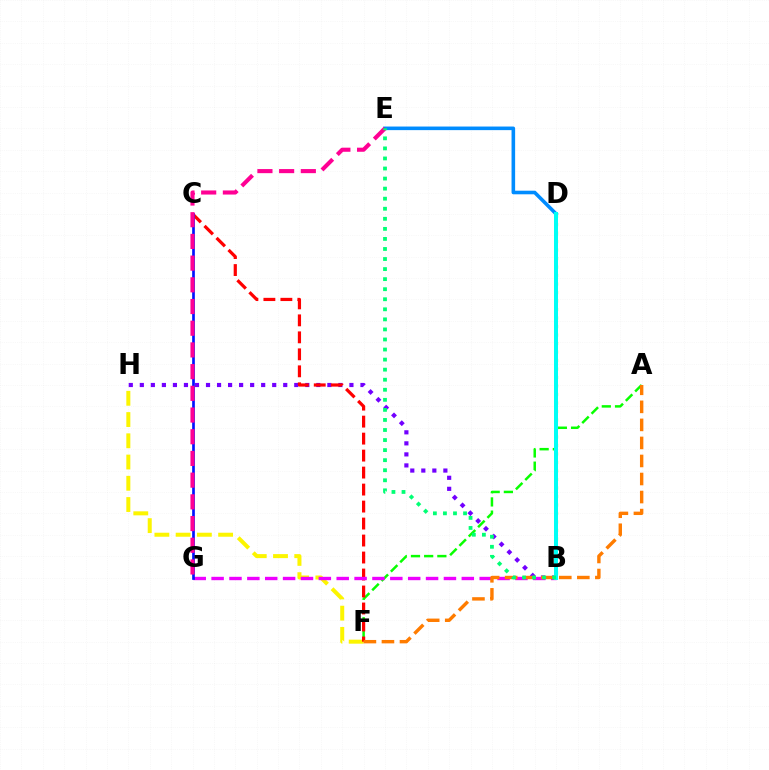{('F', 'H'): [{'color': '#fcf500', 'line_style': 'dashed', 'thickness': 2.89}], ('D', 'E'): [{'color': '#008cff', 'line_style': 'solid', 'thickness': 2.59}], ('A', 'F'): [{'color': '#08ff00', 'line_style': 'dashed', 'thickness': 1.79}, {'color': '#ff7c00', 'line_style': 'dashed', 'thickness': 2.45}], ('B', 'H'): [{'color': '#7200ff', 'line_style': 'dotted', 'thickness': 3.0}], ('C', 'F'): [{'color': '#ff0000', 'line_style': 'dashed', 'thickness': 2.31}], ('B', 'G'): [{'color': '#ee00ff', 'line_style': 'dashed', 'thickness': 2.43}], ('C', 'G'): [{'color': '#0010ff', 'line_style': 'solid', 'thickness': 1.93}], ('E', 'G'): [{'color': '#ff0094', 'line_style': 'dashed', 'thickness': 2.95}], ('B', 'D'): [{'color': '#84ff00', 'line_style': 'dotted', 'thickness': 2.31}, {'color': '#00fff6', 'line_style': 'solid', 'thickness': 2.88}], ('B', 'E'): [{'color': '#00ff74', 'line_style': 'dotted', 'thickness': 2.73}]}